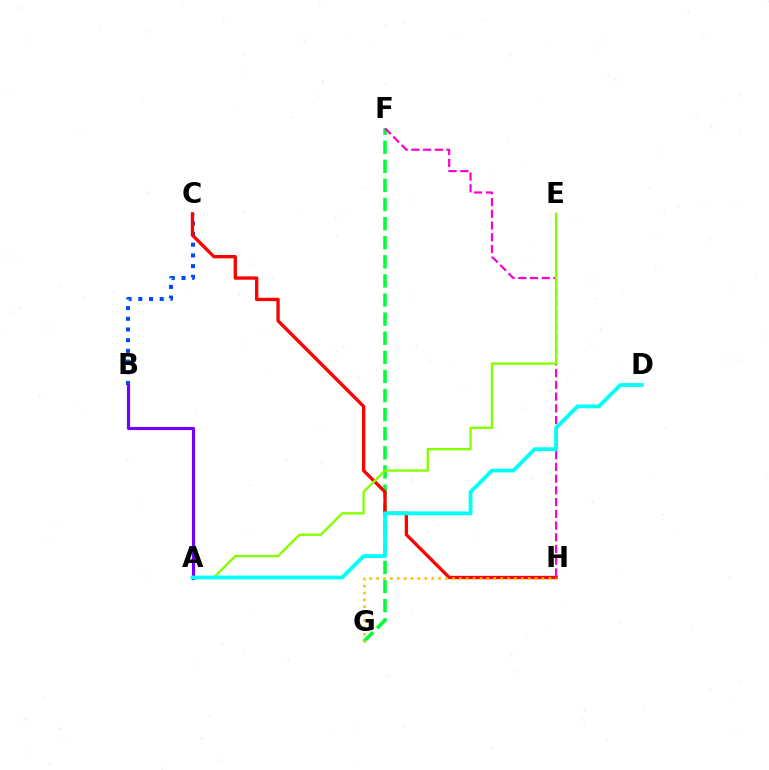{('B', 'C'): [{'color': '#004bff', 'line_style': 'dotted', 'thickness': 2.91}], ('F', 'G'): [{'color': '#00ff39', 'line_style': 'dashed', 'thickness': 2.59}], ('C', 'H'): [{'color': '#ff0000', 'line_style': 'solid', 'thickness': 2.39}], ('F', 'H'): [{'color': '#ff00cf', 'line_style': 'dashed', 'thickness': 1.59}], ('A', 'B'): [{'color': '#7200ff', 'line_style': 'solid', 'thickness': 2.27}], ('A', 'E'): [{'color': '#84ff00', 'line_style': 'solid', 'thickness': 1.69}], ('G', 'H'): [{'color': '#ffbd00', 'line_style': 'dotted', 'thickness': 1.87}], ('A', 'D'): [{'color': '#00fff6', 'line_style': 'solid', 'thickness': 2.75}]}